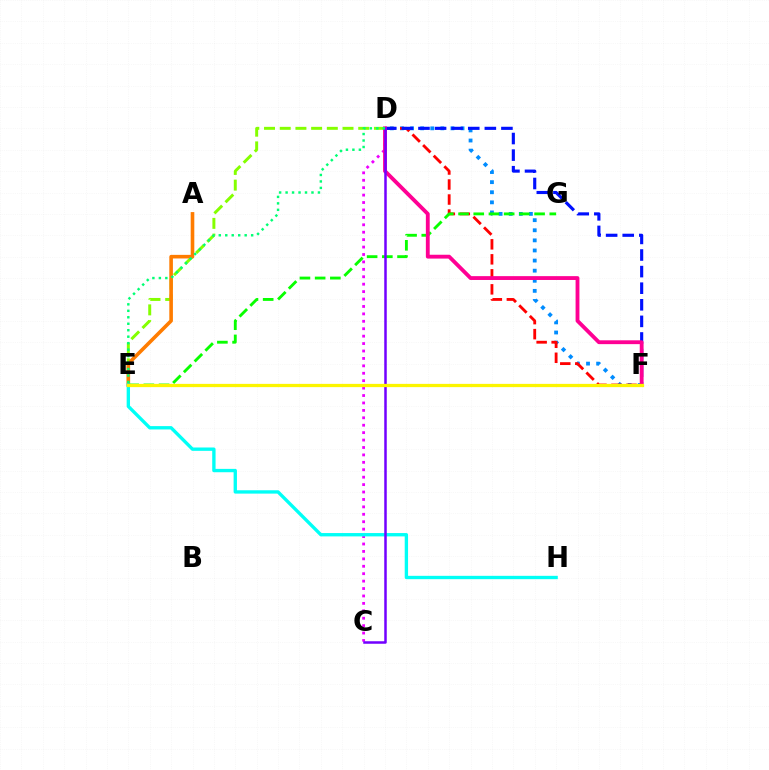{('D', 'F'): [{'color': '#008cff', 'line_style': 'dotted', 'thickness': 2.74}, {'color': '#ff0000', 'line_style': 'dashed', 'thickness': 2.04}, {'color': '#0010ff', 'line_style': 'dashed', 'thickness': 2.25}, {'color': '#ff0094', 'line_style': 'solid', 'thickness': 2.76}], ('D', 'E'): [{'color': '#84ff00', 'line_style': 'dashed', 'thickness': 2.13}, {'color': '#00ff74', 'line_style': 'dotted', 'thickness': 1.76}], ('A', 'E'): [{'color': '#ff7c00', 'line_style': 'solid', 'thickness': 2.6}], ('C', 'D'): [{'color': '#ee00ff', 'line_style': 'dotted', 'thickness': 2.02}, {'color': '#7200ff', 'line_style': 'solid', 'thickness': 1.81}], ('E', 'G'): [{'color': '#08ff00', 'line_style': 'dashed', 'thickness': 2.07}], ('E', 'H'): [{'color': '#00fff6', 'line_style': 'solid', 'thickness': 2.41}], ('E', 'F'): [{'color': '#fcf500', 'line_style': 'solid', 'thickness': 2.34}]}